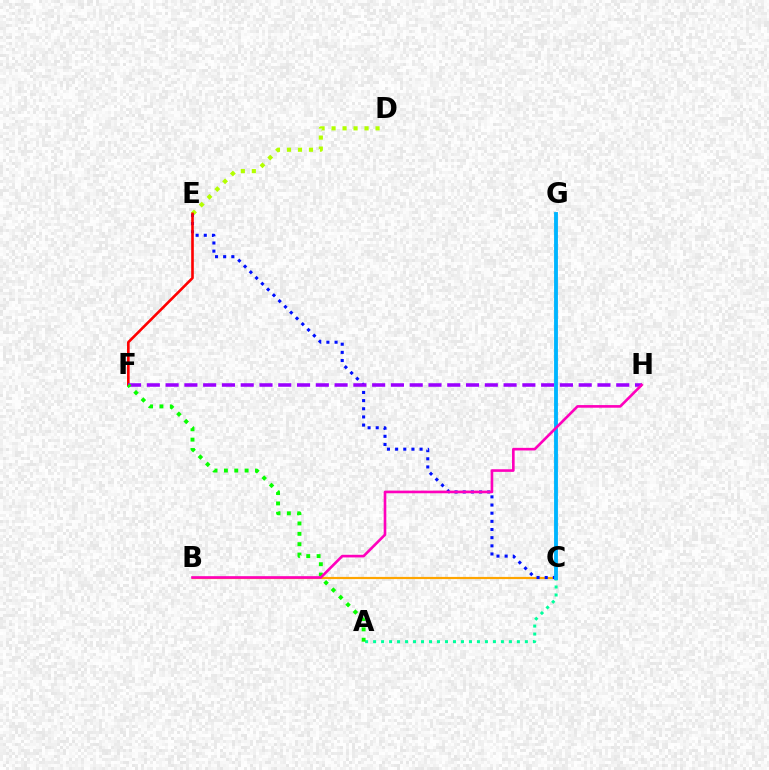{('D', 'E'): [{'color': '#b3ff00', 'line_style': 'dotted', 'thickness': 2.99}], ('B', 'C'): [{'color': '#ffa500', 'line_style': 'solid', 'thickness': 1.57}], ('C', 'E'): [{'color': '#0010ff', 'line_style': 'dotted', 'thickness': 2.22}], ('A', 'C'): [{'color': '#00ff9d', 'line_style': 'dotted', 'thickness': 2.17}], ('E', 'F'): [{'color': '#ff0000', 'line_style': 'solid', 'thickness': 1.89}], ('F', 'H'): [{'color': '#9b00ff', 'line_style': 'dashed', 'thickness': 2.55}], ('C', 'G'): [{'color': '#00b5ff', 'line_style': 'solid', 'thickness': 2.78}], ('A', 'F'): [{'color': '#08ff00', 'line_style': 'dotted', 'thickness': 2.81}], ('B', 'H'): [{'color': '#ff00bd', 'line_style': 'solid', 'thickness': 1.9}]}